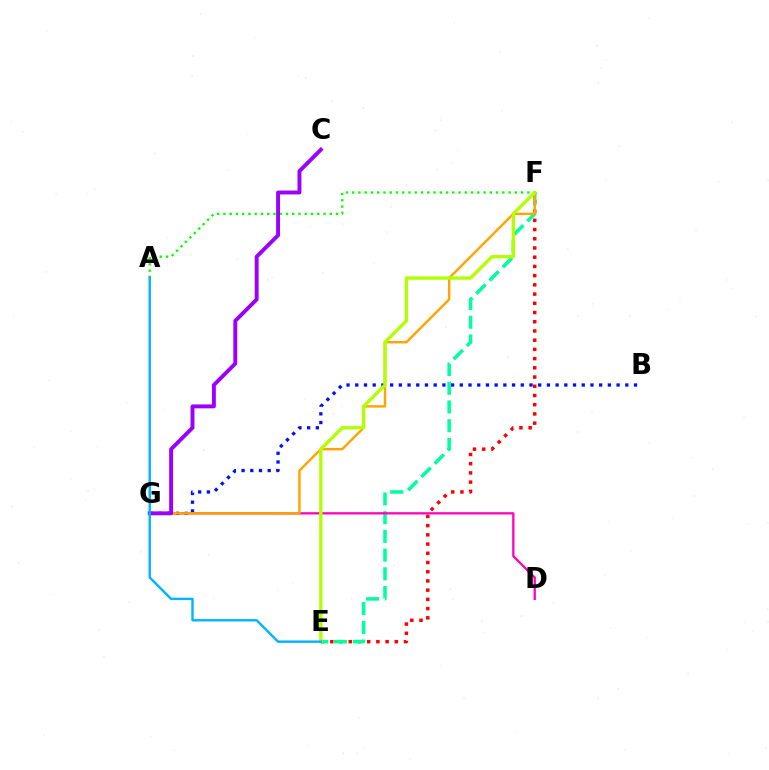{('A', 'F'): [{'color': '#08ff00', 'line_style': 'dotted', 'thickness': 1.7}], ('B', 'G'): [{'color': '#0010ff', 'line_style': 'dotted', 'thickness': 2.37}], ('E', 'F'): [{'color': '#ff0000', 'line_style': 'dotted', 'thickness': 2.5}, {'color': '#00ff9d', 'line_style': 'dashed', 'thickness': 2.54}, {'color': '#b3ff00', 'line_style': 'solid', 'thickness': 2.42}], ('D', 'G'): [{'color': '#ff00bd', 'line_style': 'solid', 'thickness': 1.65}], ('F', 'G'): [{'color': '#ffa500', 'line_style': 'solid', 'thickness': 1.75}], ('C', 'G'): [{'color': '#9b00ff', 'line_style': 'solid', 'thickness': 2.81}], ('A', 'E'): [{'color': '#00b5ff', 'line_style': 'solid', 'thickness': 1.74}]}